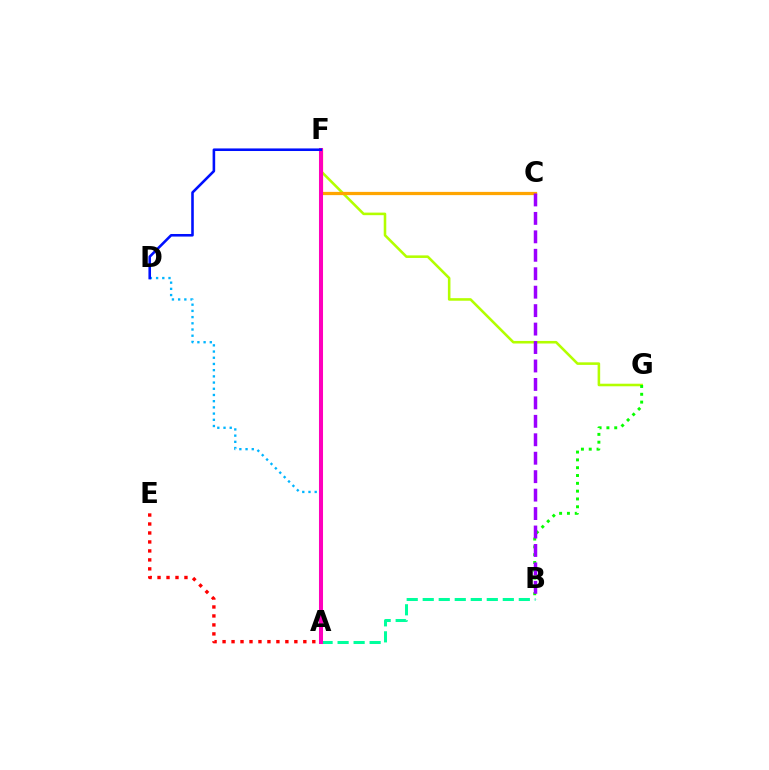{('F', 'G'): [{'color': '#b3ff00', 'line_style': 'solid', 'thickness': 1.85}], ('C', 'F'): [{'color': '#ffa500', 'line_style': 'solid', 'thickness': 2.34}], ('B', 'G'): [{'color': '#08ff00', 'line_style': 'dotted', 'thickness': 2.12}], ('A', 'D'): [{'color': '#00b5ff', 'line_style': 'dotted', 'thickness': 1.69}], ('A', 'B'): [{'color': '#00ff9d', 'line_style': 'dashed', 'thickness': 2.18}], ('A', 'E'): [{'color': '#ff0000', 'line_style': 'dotted', 'thickness': 2.44}], ('A', 'F'): [{'color': '#ff00bd', 'line_style': 'solid', 'thickness': 2.91}], ('D', 'F'): [{'color': '#0010ff', 'line_style': 'solid', 'thickness': 1.86}], ('B', 'C'): [{'color': '#9b00ff', 'line_style': 'dashed', 'thickness': 2.51}]}